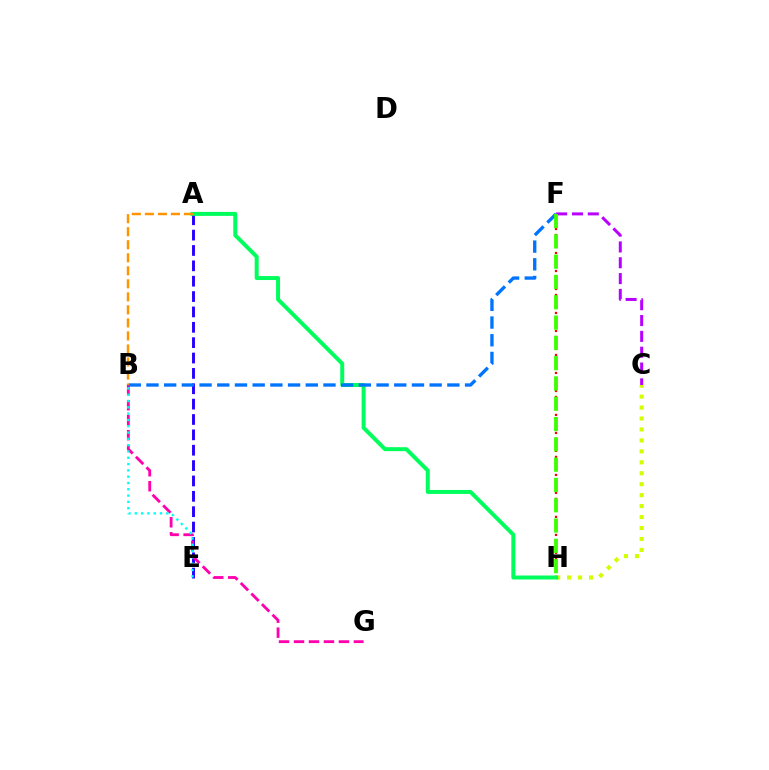{('C', 'H'): [{'color': '#d1ff00', 'line_style': 'dotted', 'thickness': 2.98}], ('A', 'E'): [{'color': '#2500ff', 'line_style': 'dashed', 'thickness': 2.09}], ('F', 'H'): [{'color': '#ff0000', 'line_style': 'dotted', 'thickness': 1.63}, {'color': '#3dff00', 'line_style': 'dashed', 'thickness': 2.76}], ('B', 'G'): [{'color': '#ff00ac', 'line_style': 'dashed', 'thickness': 2.03}], ('A', 'H'): [{'color': '#00ff5c', 'line_style': 'solid', 'thickness': 2.86}], ('B', 'E'): [{'color': '#00fff6', 'line_style': 'dotted', 'thickness': 1.71}], ('C', 'F'): [{'color': '#b900ff', 'line_style': 'dashed', 'thickness': 2.15}], ('B', 'F'): [{'color': '#0074ff', 'line_style': 'dashed', 'thickness': 2.4}], ('A', 'B'): [{'color': '#ff9400', 'line_style': 'dashed', 'thickness': 1.77}]}